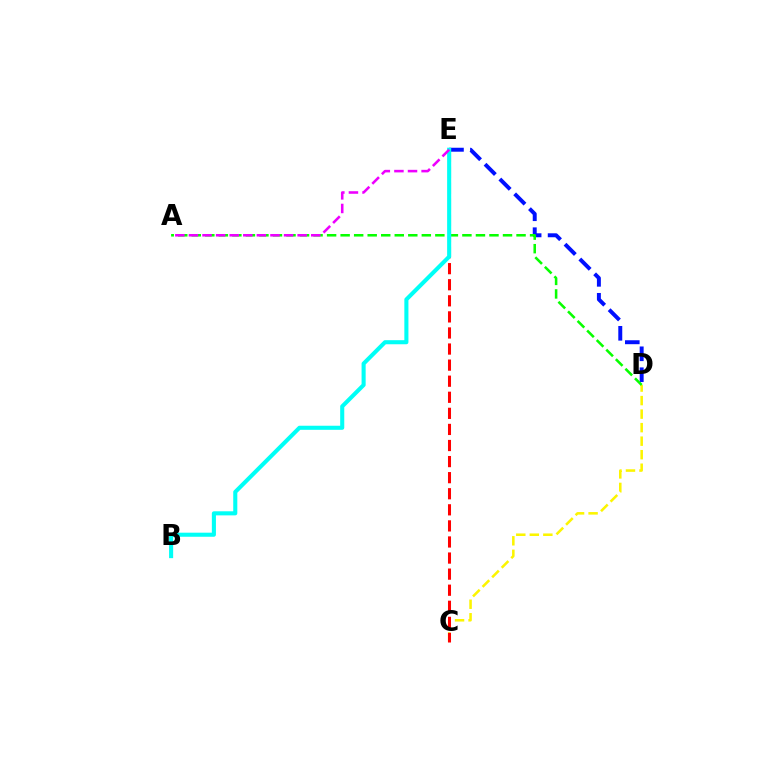{('C', 'D'): [{'color': '#fcf500', 'line_style': 'dashed', 'thickness': 1.84}], ('D', 'E'): [{'color': '#0010ff', 'line_style': 'dashed', 'thickness': 2.84}], ('C', 'E'): [{'color': '#ff0000', 'line_style': 'dashed', 'thickness': 2.18}], ('A', 'D'): [{'color': '#08ff00', 'line_style': 'dashed', 'thickness': 1.84}], ('B', 'E'): [{'color': '#00fff6', 'line_style': 'solid', 'thickness': 2.94}], ('A', 'E'): [{'color': '#ee00ff', 'line_style': 'dashed', 'thickness': 1.85}]}